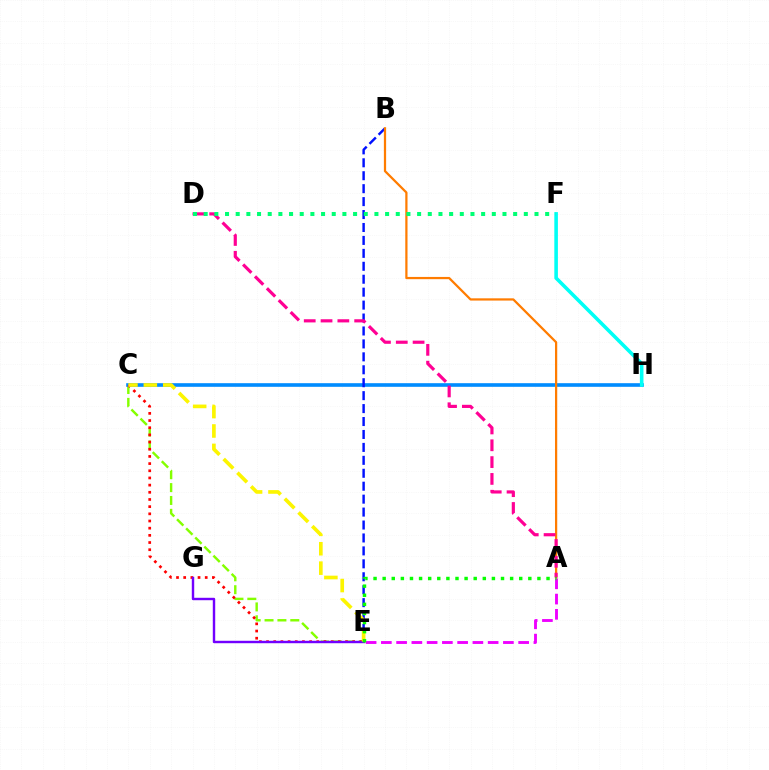{('C', 'E'): [{'color': '#84ff00', 'line_style': 'dashed', 'thickness': 1.75}, {'color': '#ff0000', 'line_style': 'dotted', 'thickness': 1.95}, {'color': '#fcf500', 'line_style': 'dashed', 'thickness': 2.64}], ('C', 'H'): [{'color': '#008cff', 'line_style': 'solid', 'thickness': 2.61}], ('E', 'G'): [{'color': '#7200ff', 'line_style': 'solid', 'thickness': 1.74}], ('B', 'E'): [{'color': '#0010ff', 'line_style': 'dashed', 'thickness': 1.76}], ('F', 'H'): [{'color': '#00fff6', 'line_style': 'solid', 'thickness': 2.58}], ('A', 'B'): [{'color': '#ff7c00', 'line_style': 'solid', 'thickness': 1.61}], ('A', 'D'): [{'color': '#ff0094', 'line_style': 'dashed', 'thickness': 2.28}], ('A', 'E'): [{'color': '#ee00ff', 'line_style': 'dashed', 'thickness': 2.07}, {'color': '#08ff00', 'line_style': 'dotted', 'thickness': 2.47}], ('D', 'F'): [{'color': '#00ff74', 'line_style': 'dotted', 'thickness': 2.9}]}